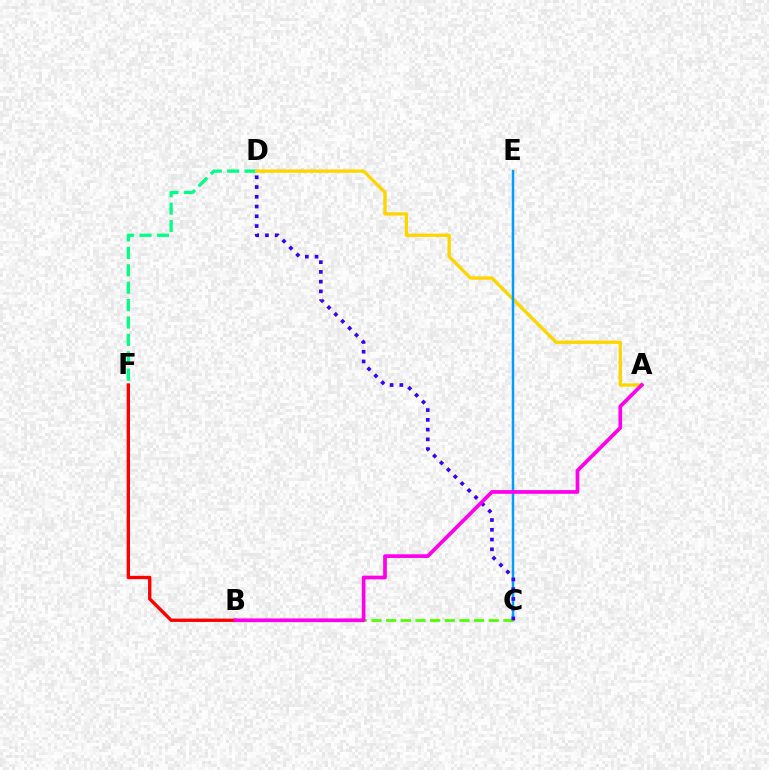{('D', 'F'): [{'color': '#00ff86', 'line_style': 'dashed', 'thickness': 2.36}], ('B', 'F'): [{'color': '#ff0000', 'line_style': 'solid', 'thickness': 2.39}], ('A', 'D'): [{'color': '#ffd500', 'line_style': 'solid', 'thickness': 2.4}], ('C', 'E'): [{'color': '#009eff', 'line_style': 'solid', 'thickness': 1.79}], ('B', 'C'): [{'color': '#4fff00', 'line_style': 'dashed', 'thickness': 1.99}], ('C', 'D'): [{'color': '#3700ff', 'line_style': 'dotted', 'thickness': 2.65}], ('A', 'B'): [{'color': '#ff00ed', 'line_style': 'solid', 'thickness': 2.66}]}